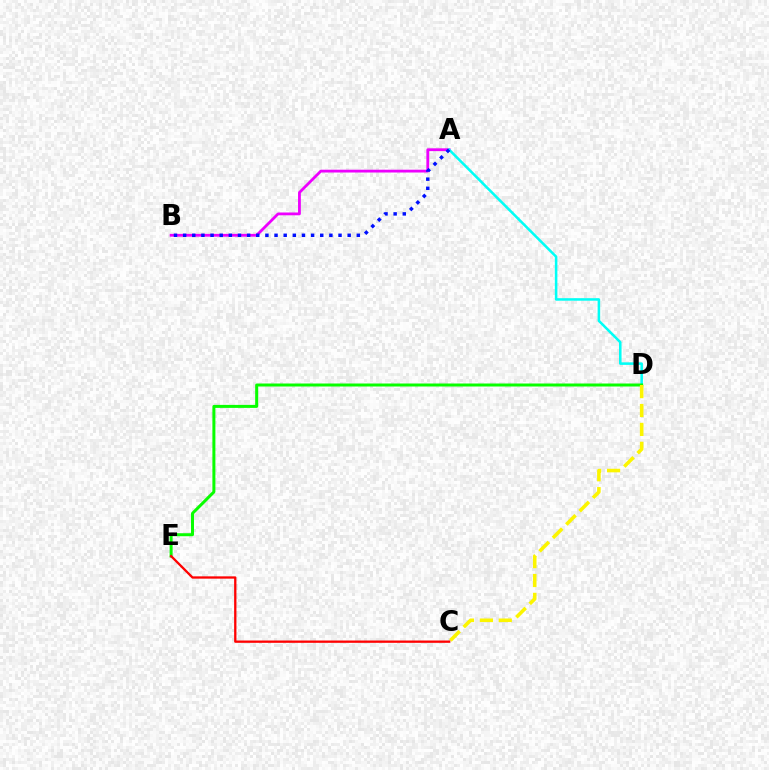{('A', 'B'): [{'color': '#ee00ff', 'line_style': 'solid', 'thickness': 2.02}, {'color': '#0010ff', 'line_style': 'dotted', 'thickness': 2.48}], ('A', 'D'): [{'color': '#00fff6', 'line_style': 'solid', 'thickness': 1.83}], ('D', 'E'): [{'color': '#08ff00', 'line_style': 'solid', 'thickness': 2.16}], ('C', 'D'): [{'color': '#fcf500', 'line_style': 'dashed', 'thickness': 2.57}], ('C', 'E'): [{'color': '#ff0000', 'line_style': 'solid', 'thickness': 1.66}]}